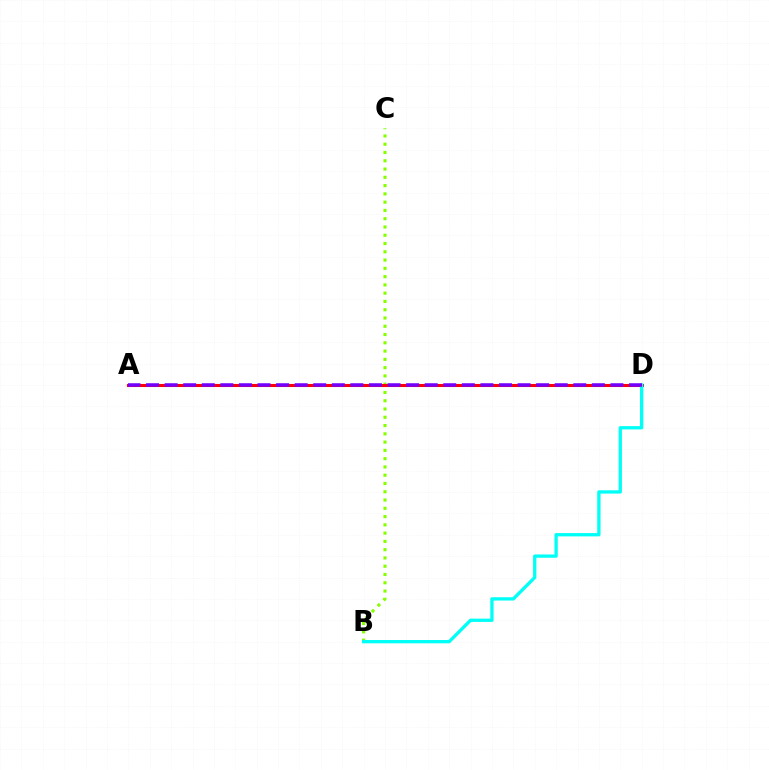{('B', 'C'): [{'color': '#84ff00', 'line_style': 'dotted', 'thickness': 2.25}], ('A', 'D'): [{'color': '#ff0000', 'line_style': 'solid', 'thickness': 2.21}, {'color': '#7200ff', 'line_style': 'dashed', 'thickness': 2.52}], ('B', 'D'): [{'color': '#00fff6', 'line_style': 'solid', 'thickness': 2.38}]}